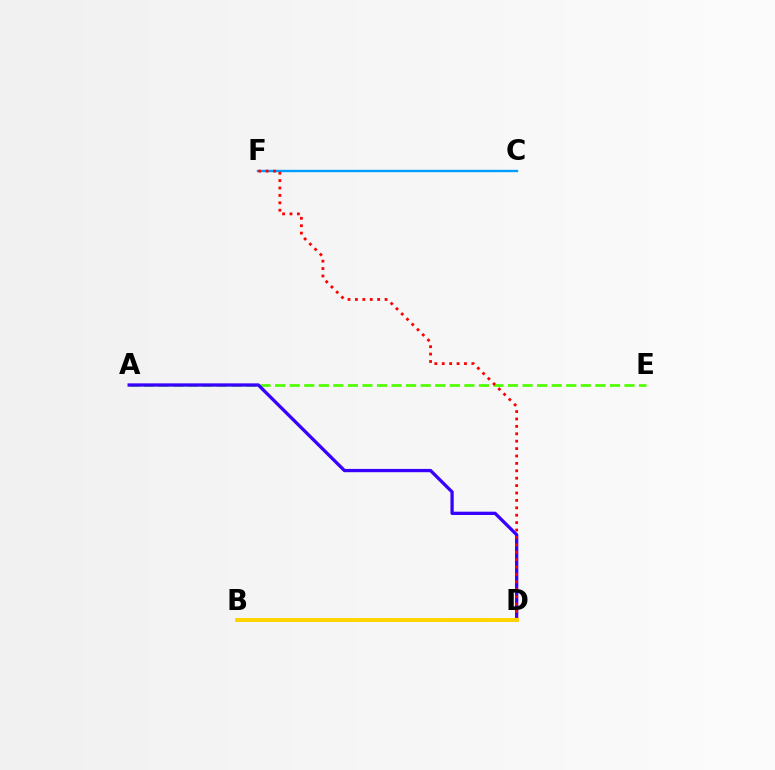{('A', 'E'): [{'color': '#4fff00', 'line_style': 'dashed', 'thickness': 1.98}], ('C', 'F'): [{'color': '#009eff', 'line_style': 'solid', 'thickness': 1.71}], ('A', 'D'): [{'color': '#3700ff', 'line_style': 'solid', 'thickness': 2.37}], ('B', 'D'): [{'color': '#00ff86', 'line_style': 'dashed', 'thickness': 1.67}, {'color': '#ff00ed', 'line_style': 'solid', 'thickness': 2.12}, {'color': '#ffd500', 'line_style': 'solid', 'thickness': 2.84}], ('D', 'F'): [{'color': '#ff0000', 'line_style': 'dotted', 'thickness': 2.01}]}